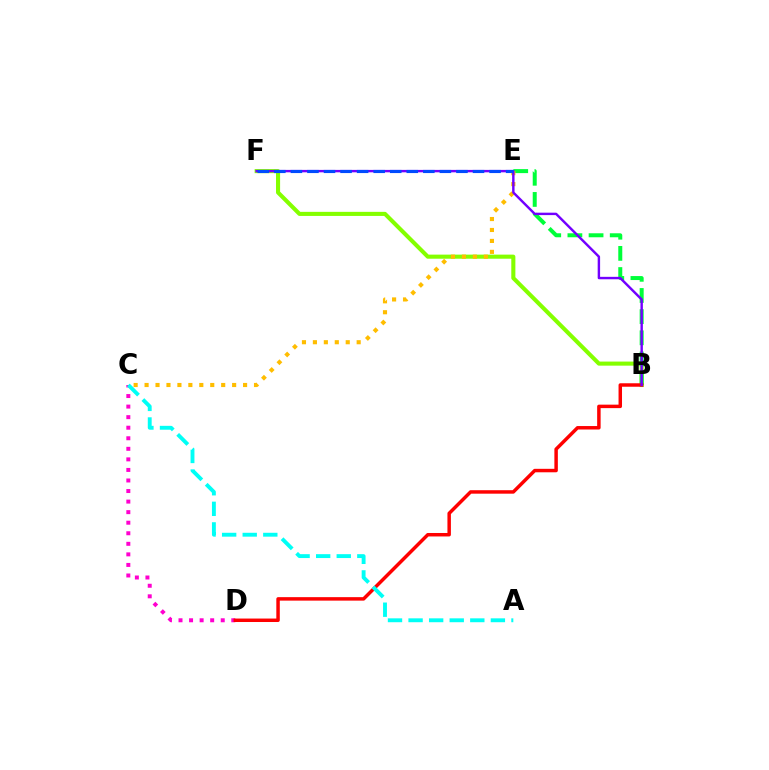{('B', 'F'): [{'color': '#84ff00', 'line_style': 'solid', 'thickness': 2.94}, {'color': '#7200ff', 'line_style': 'solid', 'thickness': 1.75}], ('C', 'D'): [{'color': '#ff00cf', 'line_style': 'dotted', 'thickness': 2.87}], ('B', 'E'): [{'color': '#00ff39', 'line_style': 'dashed', 'thickness': 2.87}], ('B', 'D'): [{'color': '#ff0000', 'line_style': 'solid', 'thickness': 2.5}], ('A', 'C'): [{'color': '#00fff6', 'line_style': 'dashed', 'thickness': 2.8}], ('C', 'E'): [{'color': '#ffbd00', 'line_style': 'dotted', 'thickness': 2.97}], ('E', 'F'): [{'color': '#004bff', 'line_style': 'dashed', 'thickness': 2.25}]}